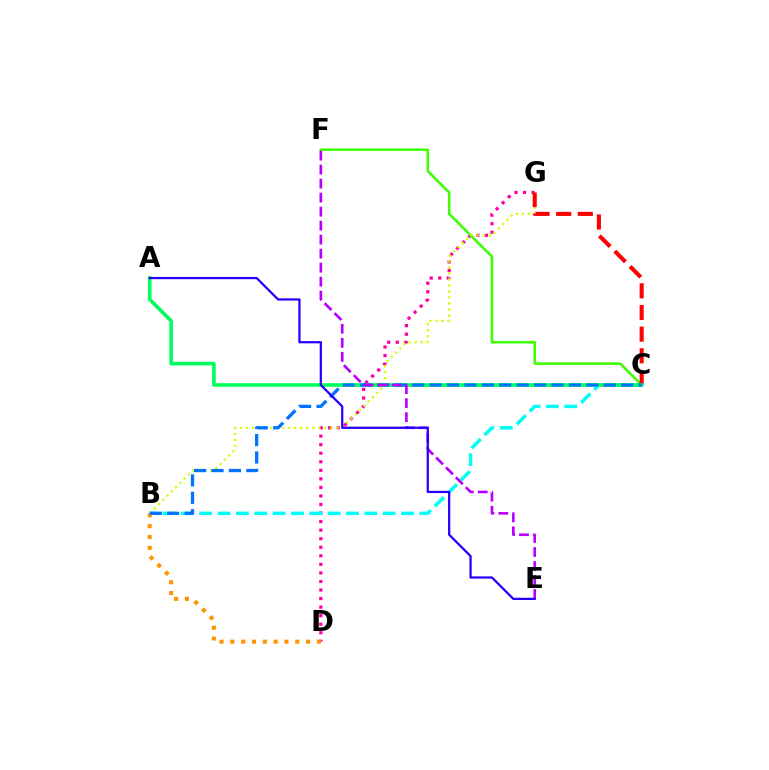{('D', 'G'): [{'color': '#ff00ac', 'line_style': 'dotted', 'thickness': 2.32}], ('C', 'F'): [{'color': '#3dff00', 'line_style': 'solid', 'thickness': 1.82}], ('B', 'G'): [{'color': '#d1ff00', 'line_style': 'dotted', 'thickness': 1.63}], ('B', 'D'): [{'color': '#ff9400', 'line_style': 'dotted', 'thickness': 2.94}], ('C', 'G'): [{'color': '#ff0000', 'line_style': 'dashed', 'thickness': 2.94}], ('B', 'C'): [{'color': '#00fff6', 'line_style': 'dashed', 'thickness': 2.49}, {'color': '#0074ff', 'line_style': 'dashed', 'thickness': 2.37}], ('A', 'C'): [{'color': '#00ff5c', 'line_style': 'solid', 'thickness': 2.61}], ('E', 'F'): [{'color': '#b900ff', 'line_style': 'dashed', 'thickness': 1.9}], ('A', 'E'): [{'color': '#2500ff', 'line_style': 'solid', 'thickness': 1.62}]}